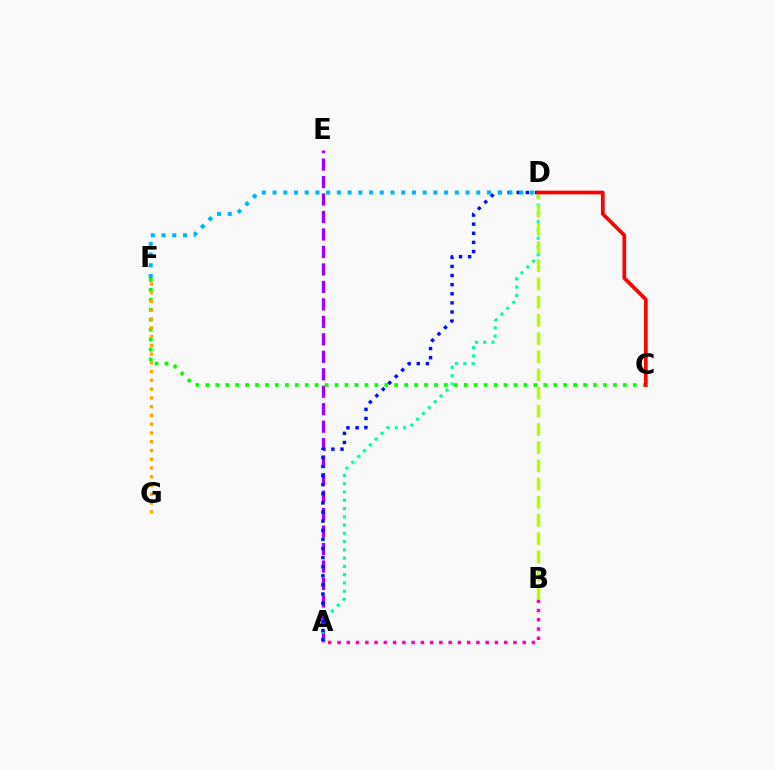{('A', 'E'): [{'color': '#9b00ff', 'line_style': 'dashed', 'thickness': 2.37}], ('A', 'B'): [{'color': '#ff00bd', 'line_style': 'dotted', 'thickness': 2.52}], ('C', 'F'): [{'color': '#08ff00', 'line_style': 'dotted', 'thickness': 2.7}], ('A', 'D'): [{'color': '#00ff9d', 'line_style': 'dotted', 'thickness': 2.25}, {'color': '#0010ff', 'line_style': 'dotted', 'thickness': 2.48}], ('B', 'D'): [{'color': '#b3ff00', 'line_style': 'dashed', 'thickness': 2.47}], ('D', 'F'): [{'color': '#00b5ff', 'line_style': 'dotted', 'thickness': 2.91}], ('C', 'D'): [{'color': '#ff0000', 'line_style': 'solid', 'thickness': 2.67}], ('F', 'G'): [{'color': '#ffa500', 'line_style': 'dotted', 'thickness': 2.38}]}